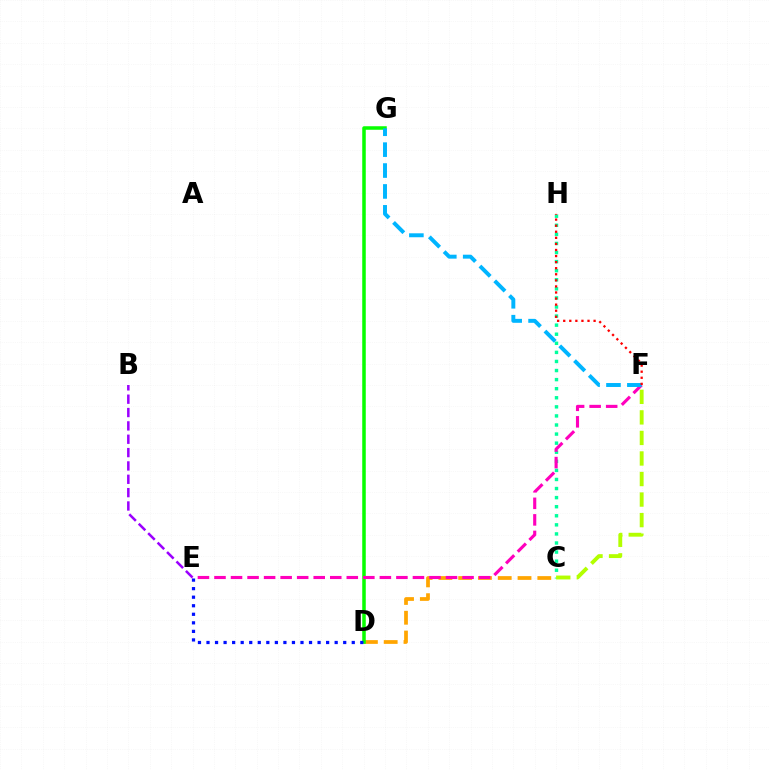{('B', 'E'): [{'color': '#9b00ff', 'line_style': 'dashed', 'thickness': 1.81}], ('C', 'D'): [{'color': '#ffa500', 'line_style': 'dashed', 'thickness': 2.69}], ('C', 'H'): [{'color': '#00ff9d', 'line_style': 'dotted', 'thickness': 2.47}], ('C', 'F'): [{'color': '#b3ff00', 'line_style': 'dashed', 'thickness': 2.79}], ('D', 'G'): [{'color': '#08ff00', 'line_style': 'solid', 'thickness': 2.54}], ('E', 'F'): [{'color': '#ff00bd', 'line_style': 'dashed', 'thickness': 2.25}], ('F', 'G'): [{'color': '#00b5ff', 'line_style': 'dashed', 'thickness': 2.84}], ('D', 'E'): [{'color': '#0010ff', 'line_style': 'dotted', 'thickness': 2.32}], ('F', 'H'): [{'color': '#ff0000', 'line_style': 'dotted', 'thickness': 1.65}]}